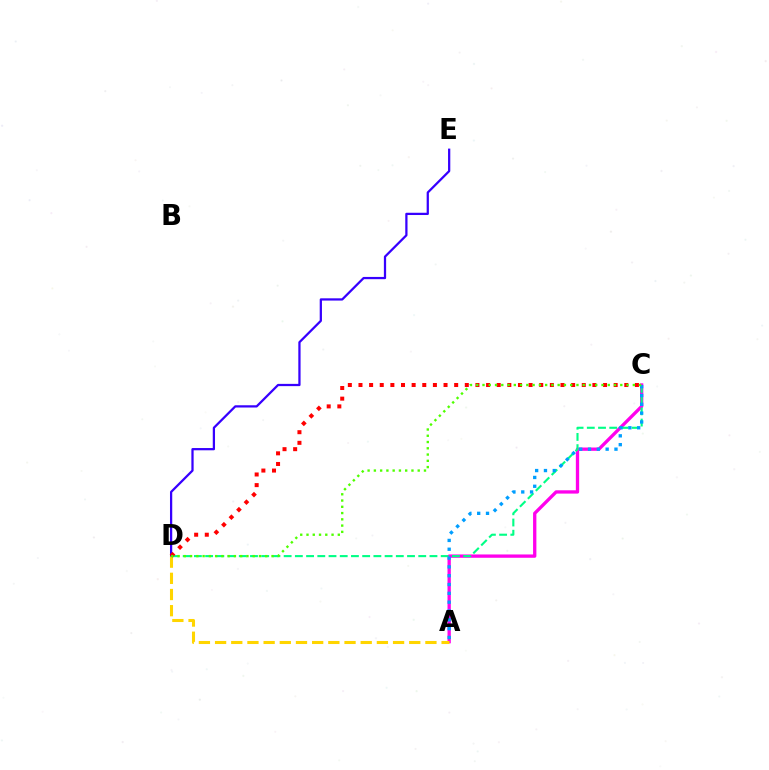{('A', 'C'): [{'color': '#ff00ed', 'line_style': 'solid', 'thickness': 2.39}, {'color': '#009eff', 'line_style': 'dotted', 'thickness': 2.4}], ('C', 'D'): [{'color': '#00ff86', 'line_style': 'dashed', 'thickness': 1.52}, {'color': '#ff0000', 'line_style': 'dotted', 'thickness': 2.89}, {'color': '#4fff00', 'line_style': 'dotted', 'thickness': 1.7}], ('D', 'E'): [{'color': '#3700ff', 'line_style': 'solid', 'thickness': 1.62}], ('A', 'D'): [{'color': '#ffd500', 'line_style': 'dashed', 'thickness': 2.2}]}